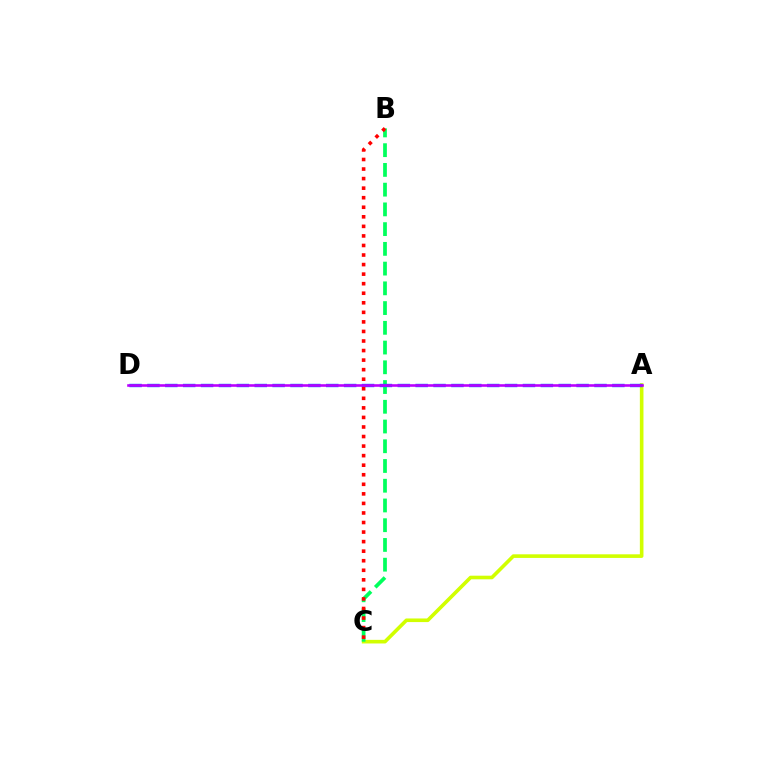{('A', 'C'): [{'color': '#d1ff00', 'line_style': 'solid', 'thickness': 2.6}], ('B', 'C'): [{'color': '#00ff5c', 'line_style': 'dashed', 'thickness': 2.68}, {'color': '#ff0000', 'line_style': 'dotted', 'thickness': 2.6}], ('A', 'D'): [{'color': '#0074ff', 'line_style': 'dashed', 'thickness': 2.43}, {'color': '#b900ff', 'line_style': 'solid', 'thickness': 1.87}]}